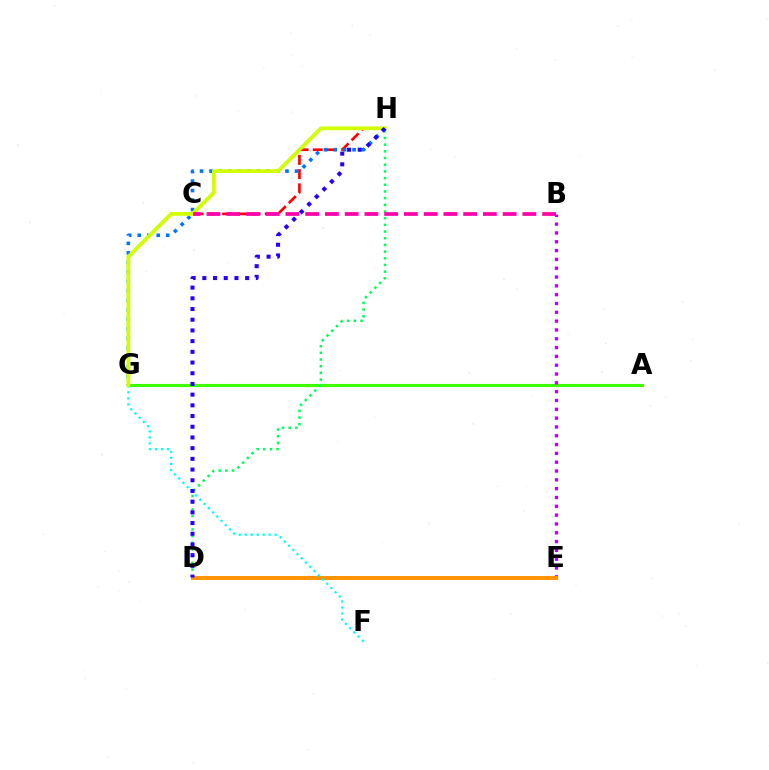{('A', 'G'): [{'color': '#3dff00', 'line_style': 'solid', 'thickness': 2.24}], ('C', 'H'): [{'color': '#ff0000', 'line_style': 'dashed', 'thickness': 1.93}], ('B', 'E'): [{'color': '#b900ff', 'line_style': 'dotted', 'thickness': 2.4}], ('G', 'H'): [{'color': '#0074ff', 'line_style': 'dotted', 'thickness': 2.58}, {'color': '#d1ff00', 'line_style': 'solid', 'thickness': 2.71}], ('D', 'H'): [{'color': '#00ff5c', 'line_style': 'dotted', 'thickness': 1.82}, {'color': '#2500ff', 'line_style': 'dotted', 'thickness': 2.91}], ('D', 'E'): [{'color': '#ff9400', 'line_style': 'solid', 'thickness': 2.86}], ('F', 'G'): [{'color': '#00fff6', 'line_style': 'dotted', 'thickness': 1.63}], ('B', 'C'): [{'color': '#ff00ac', 'line_style': 'dashed', 'thickness': 2.68}]}